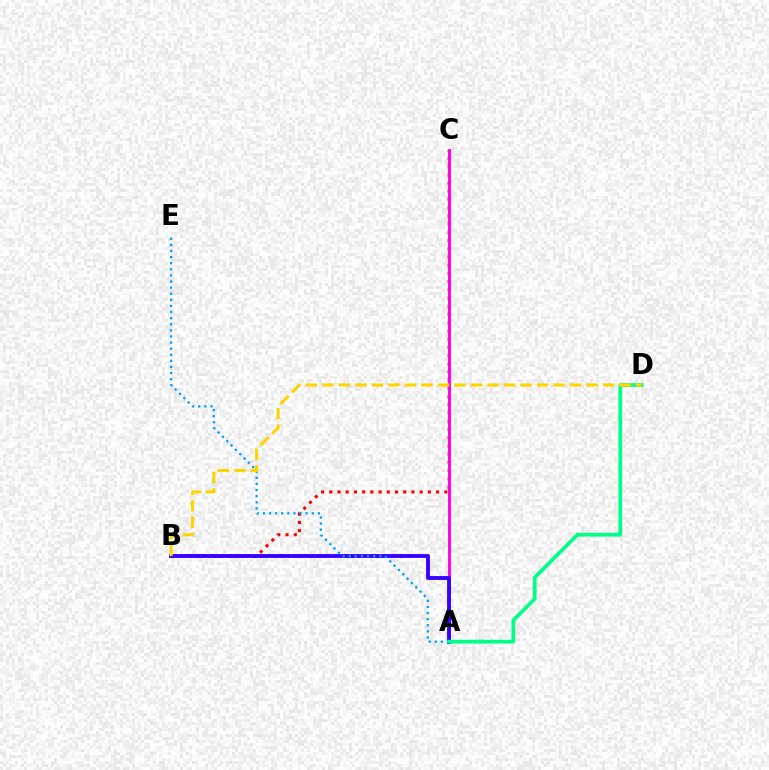{('A', 'C'): [{'color': '#4fff00', 'line_style': 'dotted', 'thickness': 1.76}, {'color': '#ff00ed', 'line_style': 'solid', 'thickness': 2.08}], ('B', 'C'): [{'color': '#ff0000', 'line_style': 'dotted', 'thickness': 2.23}], ('A', 'B'): [{'color': '#3700ff', 'line_style': 'solid', 'thickness': 2.78}], ('A', 'E'): [{'color': '#009eff', 'line_style': 'dotted', 'thickness': 1.66}], ('A', 'D'): [{'color': '#00ff86', 'line_style': 'solid', 'thickness': 2.69}], ('B', 'D'): [{'color': '#ffd500', 'line_style': 'dashed', 'thickness': 2.24}]}